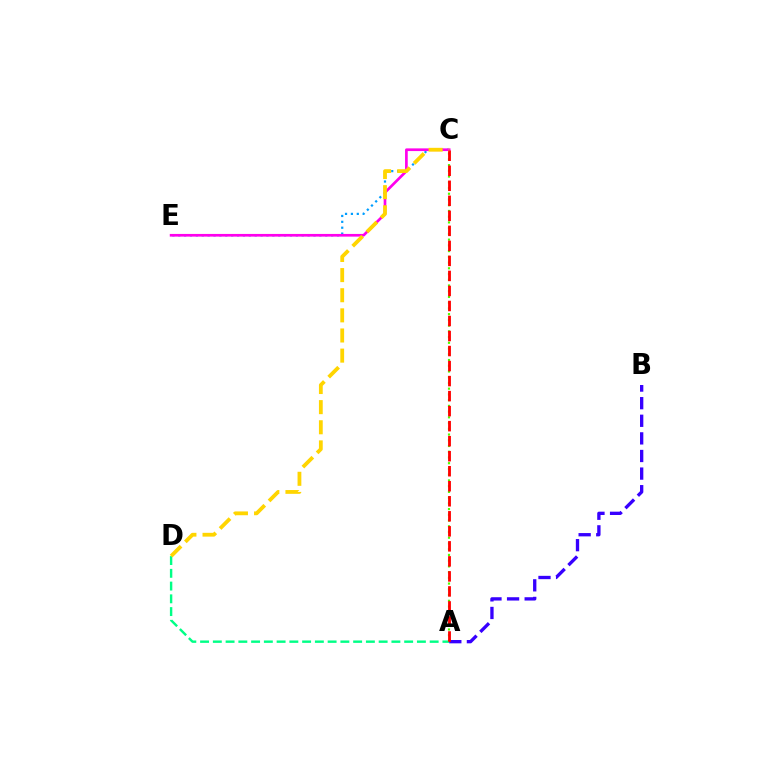{('A', 'D'): [{'color': '#00ff86', 'line_style': 'dashed', 'thickness': 1.73}], ('C', 'E'): [{'color': '#009eff', 'line_style': 'dotted', 'thickness': 1.6}, {'color': '#ff00ed', 'line_style': 'solid', 'thickness': 1.93}], ('A', 'C'): [{'color': '#4fff00', 'line_style': 'dotted', 'thickness': 1.56}, {'color': '#ff0000', 'line_style': 'dashed', 'thickness': 2.04}], ('A', 'B'): [{'color': '#3700ff', 'line_style': 'dashed', 'thickness': 2.39}], ('C', 'D'): [{'color': '#ffd500', 'line_style': 'dashed', 'thickness': 2.73}]}